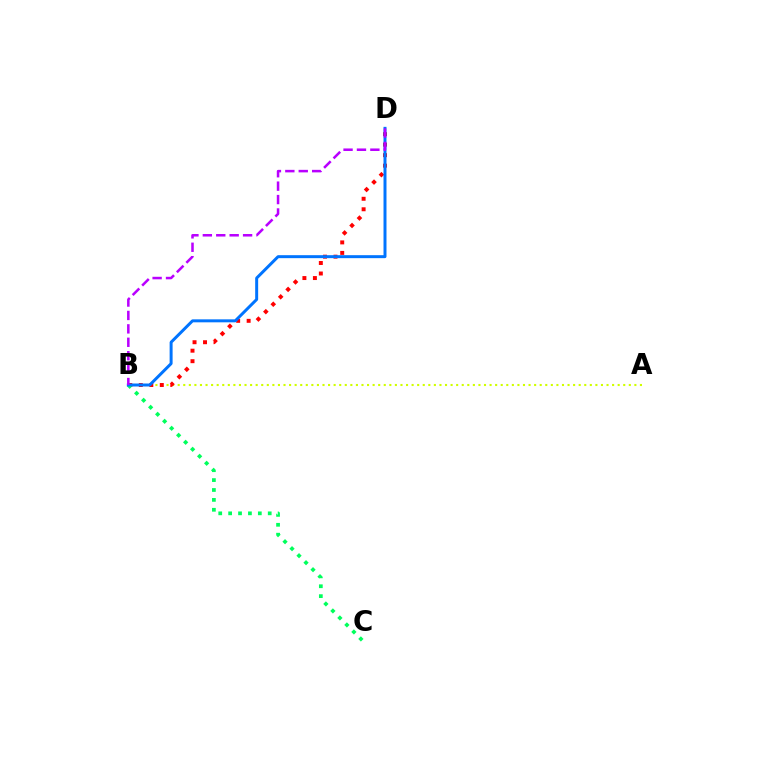{('A', 'B'): [{'color': '#d1ff00', 'line_style': 'dotted', 'thickness': 1.51}], ('B', 'D'): [{'color': '#ff0000', 'line_style': 'dotted', 'thickness': 2.85}, {'color': '#0074ff', 'line_style': 'solid', 'thickness': 2.14}, {'color': '#b900ff', 'line_style': 'dashed', 'thickness': 1.82}], ('B', 'C'): [{'color': '#00ff5c', 'line_style': 'dotted', 'thickness': 2.69}]}